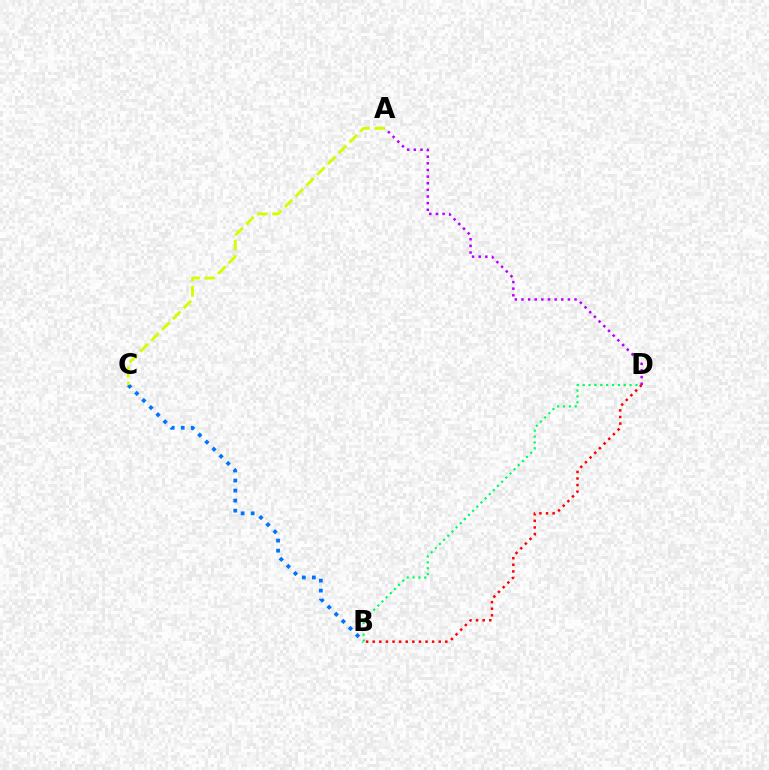{('B', 'C'): [{'color': '#0074ff', 'line_style': 'dotted', 'thickness': 2.73}], ('B', 'D'): [{'color': '#00ff5c', 'line_style': 'dotted', 'thickness': 1.59}, {'color': '#ff0000', 'line_style': 'dotted', 'thickness': 1.79}], ('A', 'C'): [{'color': '#d1ff00', 'line_style': 'dashed', 'thickness': 2.08}], ('A', 'D'): [{'color': '#b900ff', 'line_style': 'dotted', 'thickness': 1.8}]}